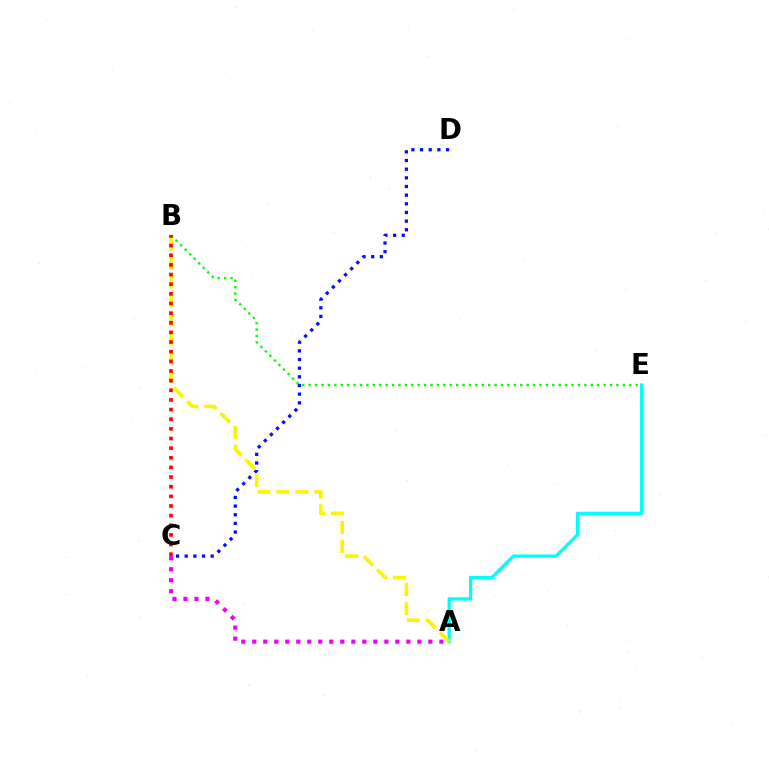{('A', 'E'): [{'color': '#00fff6', 'line_style': 'solid', 'thickness': 2.35}], ('C', 'D'): [{'color': '#0010ff', 'line_style': 'dotted', 'thickness': 2.35}], ('B', 'E'): [{'color': '#08ff00', 'line_style': 'dotted', 'thickness': 1.74}], ('A', 'B'): [{'color': '#fcf500', 'line_style': 'dashed', 'thickness': 2.57}], ('B', 'C'): [{'color': '#ff0000', 'line_style': 'dotted', 'thickness': 2.62}], ('A', 'C'): [{'color': '#ee00ff', 'line_style': 'dotted', 'thickness': 2.99}]}